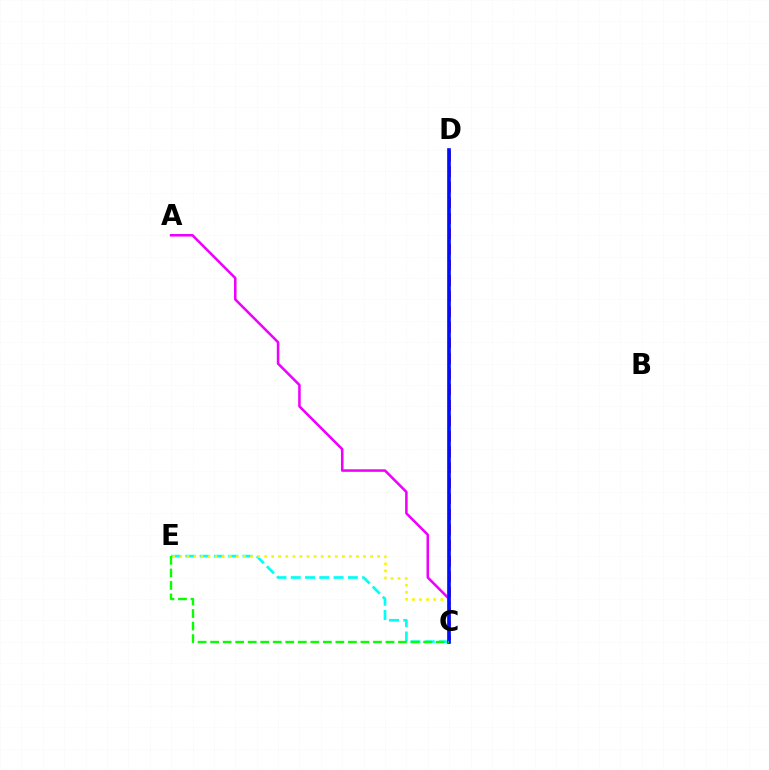{('C', 'D'): [{'color': '#ff0000', 'line_style': 'dashed', 'thickness': 2.12}, {'color': '#0010ff', 'line_style': 'solid', 'thickness': 2.64}], ('A', 'C'): [{'color': '#ee00ff', 'line_style': 'solid', 'thickness': 1.83}], ('C', 'E'): [{'color': '#00fff6', 'line_style': 'dashed', 'thickness': 1.94}, {'color': '#fcf500', 'line_style': 'dotted', 'thickness': 1.92}, {'color': '#08ff00', 'line_style': 'dashed', 'thickness': 1.7}]}